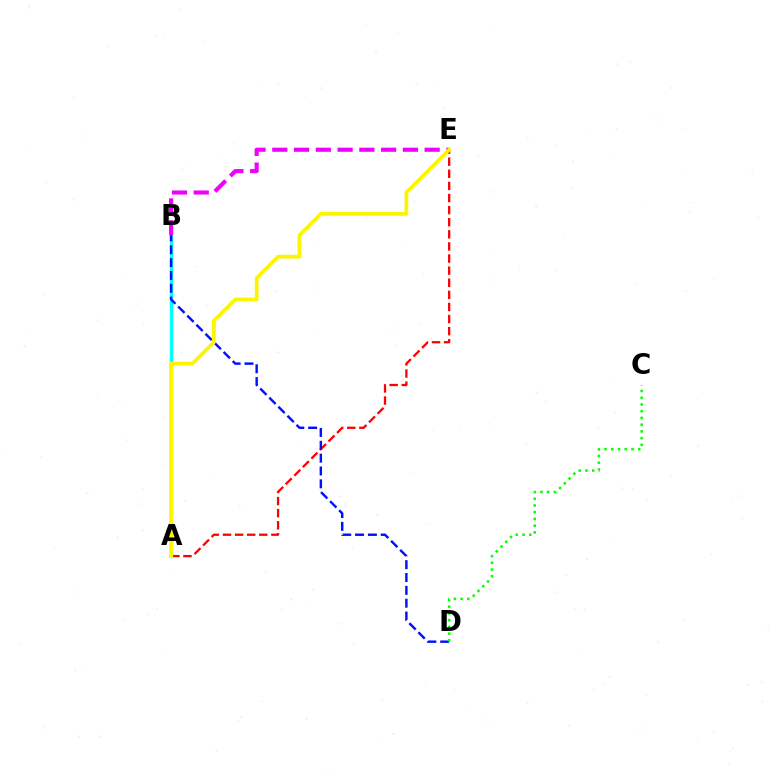{('A', 'B'): [{'color': '#00fff6', 'line_style': 'solid', 'thickness': 2.46}], ('B', 'E'): [{'color': '#ee00ff', 'line_style': 'dashed', 'thickness': 2.96}], ('A', 'E'): [{'color': '#ff0000', 'line_style': 'dashed', 'thickness': 1.64}, {'color': '#fcf500', 'line_style': 'solid', 'thickness': 2.71}], ('B', 'D'): [{'color': '#0010ff', 'line_style': 'dashed', 'thickness': 1.75}], ('C', 'D'): [{'color': '#08ff00', 'line_style': 'dotted', 'thickness': 1.83}]}